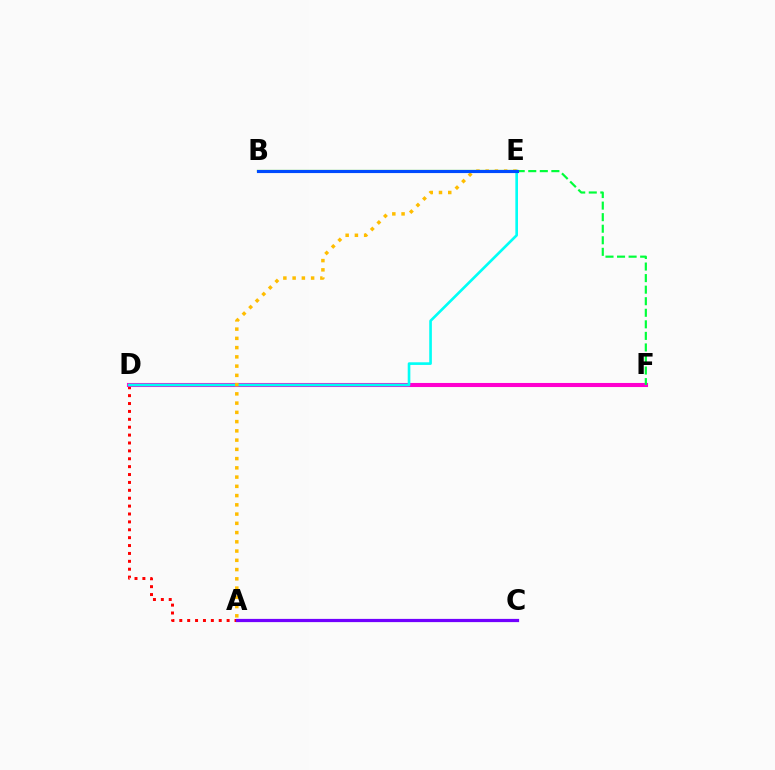{('A', 'D'): [{'color': '#ff0000', 'line_style': 'dotted', 'thickness': 2.14}], ('D', 'F'): [{'color': '#ff00cf', 'line_style': 'solid', 'thickness': 2.94}], ('D', 'E'): [{'color': '#00fff6', 'line_style': 'solid', 'thickness': 1.9}], ('B', 'E'): [{'color': '#84ff00', 'line_style': 'solid', 'thickness': 1.63}, {'color': '#004bff', 'line_style': 'solid', 'thickness': 2.25}], ('A', 'E'): [{'color': '#ffbd00', 'line_style': 'dotted', 'thickness': 2.51}], ('E', 'F'): [{'color': '#00ff39', 'line_style': 'dashed', 'thickness': 1.57}], ('A', 'C'): [{'color': '#7200ff', 'line_style': 'solid', 'thickness': 2.32}]}